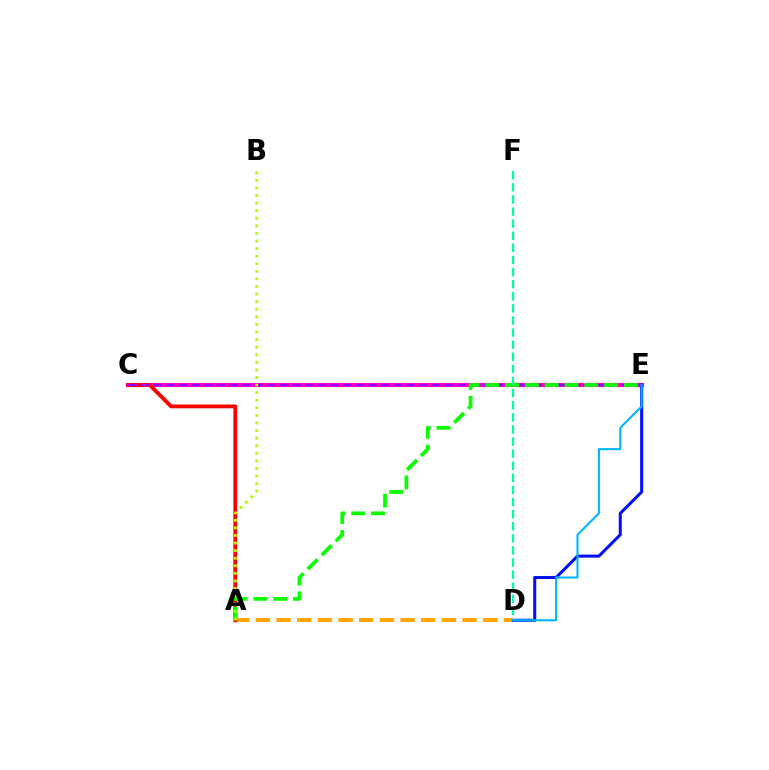{('C', 'E'): [{'color': '#ff00bd', 'line_style': 'solid', 'thickness': 2.97}, {'color': '#9b00ff', 'line_style': 'dashed', 'thickness': 1.72}], ('A', 'D'): [{'color': '#ffa500', 'line_style': 'dashed', 'thickness': 2.81}], ('D', 'E'): [{'color': '#0010ff', 'line_style': 'solid', 'thickness': 2.19}, {'color': '#00b5ff', 'line_style': 'solid', 'thickness': 1.5}], ('A', 'C'): [{'color': '#ff0000', 'line_style': 'solid', 'thickness': 2.75}], ('A', 'E'): [{'color': '#08ff00', 'line_style': 'dashed', 'thickness': 2.69}], ('D', 'F'): [{'color': '#00ff9d', 'line_style': 'dashed', 'thickness': 1.64}], ('A', 'B'): [{'color': '#b3ff00', 'line_style': 'dotted', 'thickness': 2.06}]}